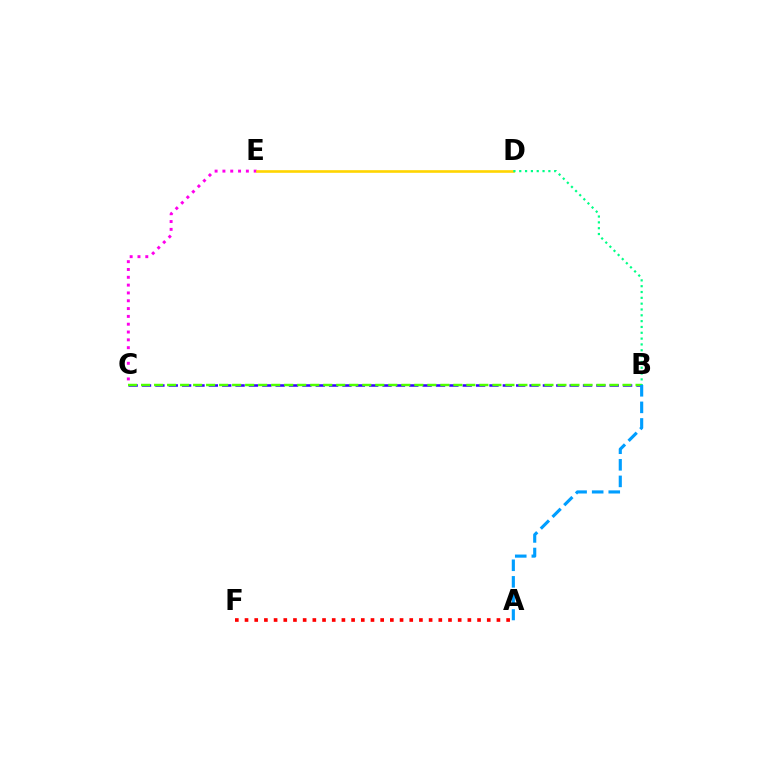{('C', 'E'): [{'color': '#ff00ed', 'line_style': 'dotted', 'thickness': 2.12}], ('B', 'C'): [{'color': '#3700ff', 'line_style': 'dashed', 'thickness': 1.82}, {'color': '#4fff00', 'line_style': 'dashed', 'thickness': 1.77}], ('D', 'E'): [{'color': '#ffd500', 'line_style': 'solid', 'thickness': 1.89}], ('A', 'F'): [{'color': '#ff0000', 'line_style': 'dotted', 'thickness': 2.63}], ('B', 'D'): [{'color': '#00ff86', 'line_style': 'dotted', 'thickness': 1.58}], ('A', 'B'): [{'color': '#009eff', 'line_style': 'dashed', 'thickness': 2.25}]}